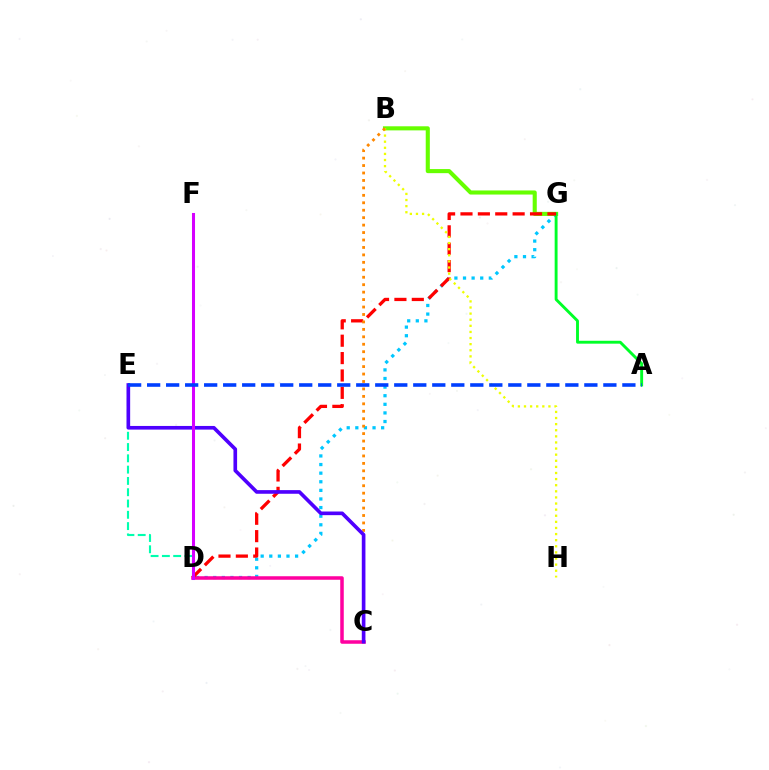{('D', 'G'): [{'color': '#00c7ff', 'line_style': 'dotted', 'thickness': 2.34}, {'color': '#ff0000', 'line_style': 'dashed', 'thickness': 2.36}], ('D', 'E'): [{'color': '#00ffaf', 'line_style': 'dashed', 'thickness': 1.53}], ('C', 'D'): [{'color': '#ff00a0', 'line_style': 'solid', 'thickness': 2.54}], ('B', 'G'): [{'color': '#66ff00', 'line_style': 'solid', 'thickness': 2.95}], ('A', 'G'): [{'color': '#00ff27', 'line_style': 'solid', 'thickness': 2.08}], ('B', 'H'): [{'color': '#eeff00', 'line_style': 'dotted', 'thickness': 1.66}], ('B', 'C'): [{'color': '#ff8800', 'line_style': 'dotted', 'thickness': 2.02}], ('C', 'E'): [{'color': '#4f00ff', 'line_style': 'solid', 'thickness': 2.63}], ('D', 'F'): [{'color': '#d600ff', 'line_style': 'solid', 'thickness': 2.19}], ('A', 'E'): [{'color': '#003fff', 'line_style': 'dashed', 'thickness': 2.58}]}